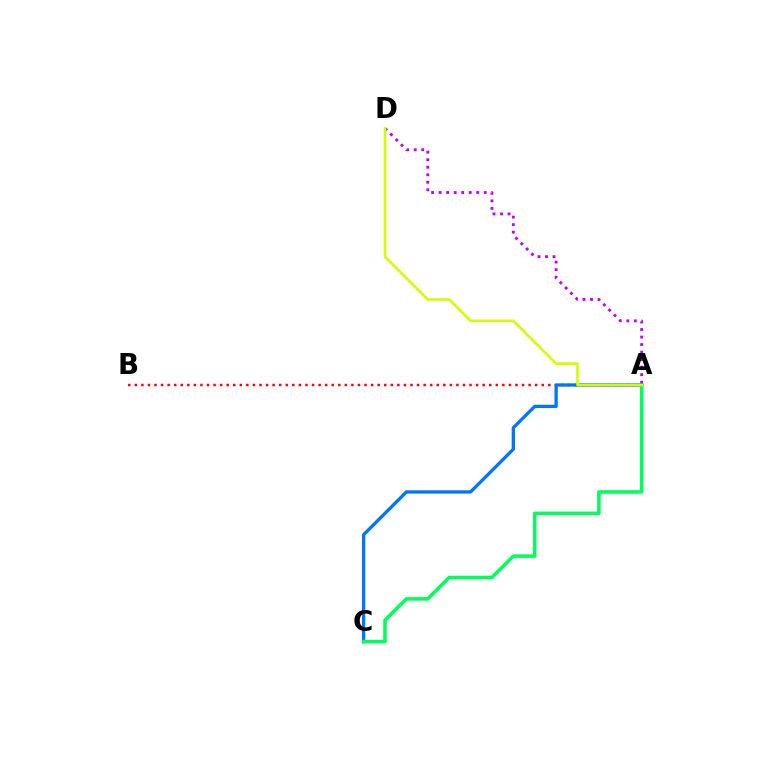{('A', 'B'): [{'color': '#ff0000', 'line_style': 'dotted', 'thickness': 1.78}], ('A', 'C'): [{'color': '#0074ff', 'line_style': 'solid', 'thickness': 2.37}, {'color': '#00ff5c', 'line_style': 'solid', 'thickness': 2.56}], ('A', 'D'): [{'color': '#b900ff', 'line_style': 'dotted', 'thickness': 2.04}, {'color': '#d1ff00', 'line_style': 'solid', 'thickness': 1.9}]}